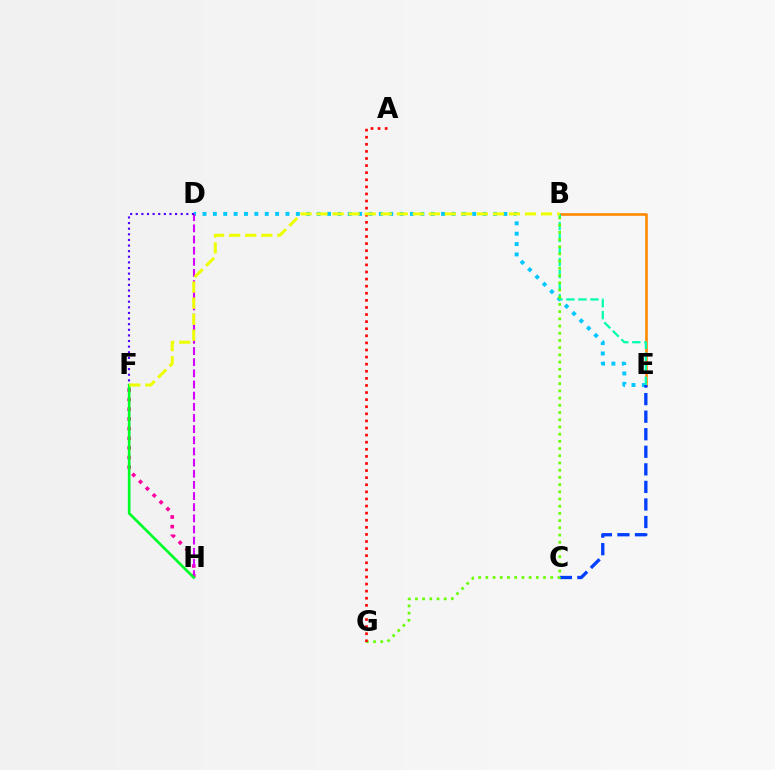{('F', 'H'): [{'color': '#ff00a0', 'line_style': 'dotted', 'thickness': 2.63}, {'color': '#00ff27', 'line_style': 'solid', 'thickness': 1.92}], ('D', 'E'): [{'color': '#00c7ff', 'line_style': 'dotted', 'thickness': 2.82}], ('B', 'E'): [{'color': '#ff8800', 'line_style': 'solid', 'thickness': 1.87}, {'color': '#00ffaf', 'line_style': 'dashed', 'thickness': 1.63}], ('C', 'E'): [{'color': '#003fff', 'line_style': 'dashed', 'thickness': 2.39}], ('D', 'H'): [{'color': '#d600ff', 'line_style': 'dashed', 'thickness': 1.52}], ('B', 'G'): [{'color': '#66ff00', 'line_style': 'dotted', 'thickness': 1.96}], ('A', 'G'): [{'color': '#ff0000', 'line_style': 'dotted', 'thickness': 1.93}], ('D', 'F'): [{'color': '#4f00ff', 'line_style': 'dotted', 'thickness': 1.53}], ('B', 'F'): [{'color': '#eeff00', 'line_style': 'dashed', 'thickness': 2.18}]}